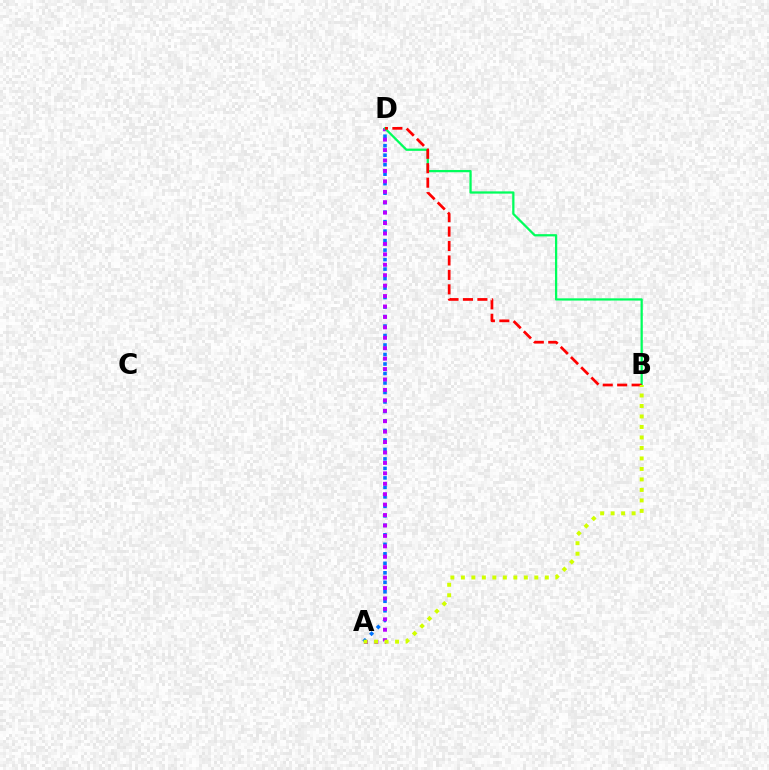{('A', 'D'): [{'color': '#0074ff', 'line_style': 'dotted', 'thickness': 2.58}, {'color': '#b900ff', 'line_style': 'dotted', 'thickness': 2.83}], ('B', 'D'): [{'color': '#00ff5c', 'line_style': 'solid', 'thickness': 1.63}, {'color': '#ff0000', 'line_style': 'dashed', 'thickness': 1.96}], ('A', 'B'): [{'color': '#d1ff00', 'line_style': 'dotted', 'thickness': 2.85}]}